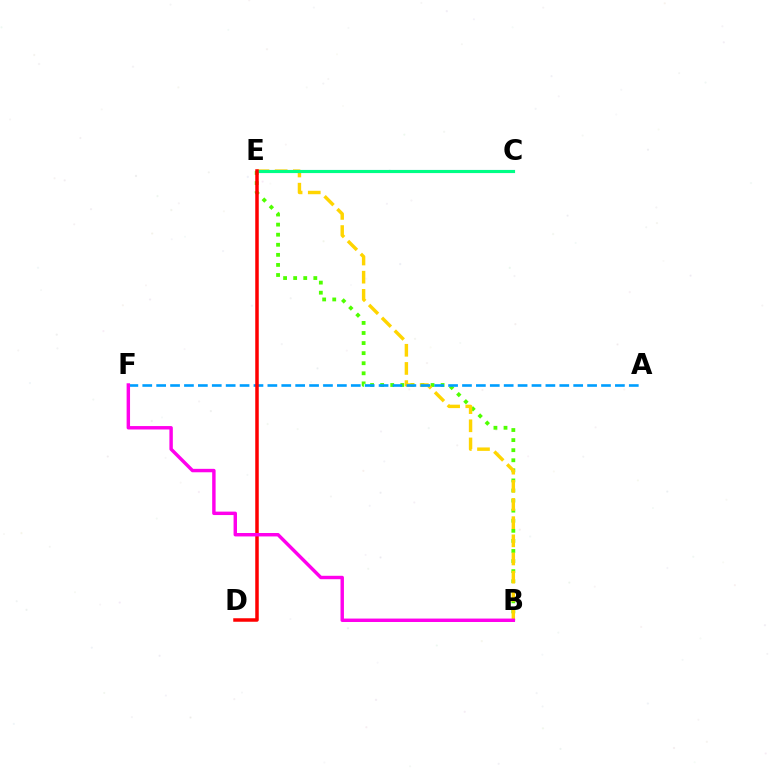{('B', 'E'): [{'color': '#4fff00', 'line_style': 'dotted', 'thickness': 2.74}, {'color': '#ffd500', 'line_style': 'dashed', 'thickness': 2.47}], ('A', 'F'): [{'color': '#009eff', 'line_style': 'dashed', 'thickness': 1.89}], ('C', 'E'): [{'color': '#3700ff', 'line_style': 'solid', 'thickness': 2.19}, {'color': '#00ff86', 'line_style': 'solid', 'thickness': 2.23}], ('D', 'E'): [{'color': '#ff0000', 'line_style': 'solid', 'thickness': 2.52}], ('B', 'F'): [{'color': '#ff00ed', 'line_style': 'solid', 'thickness': 2.47}]}